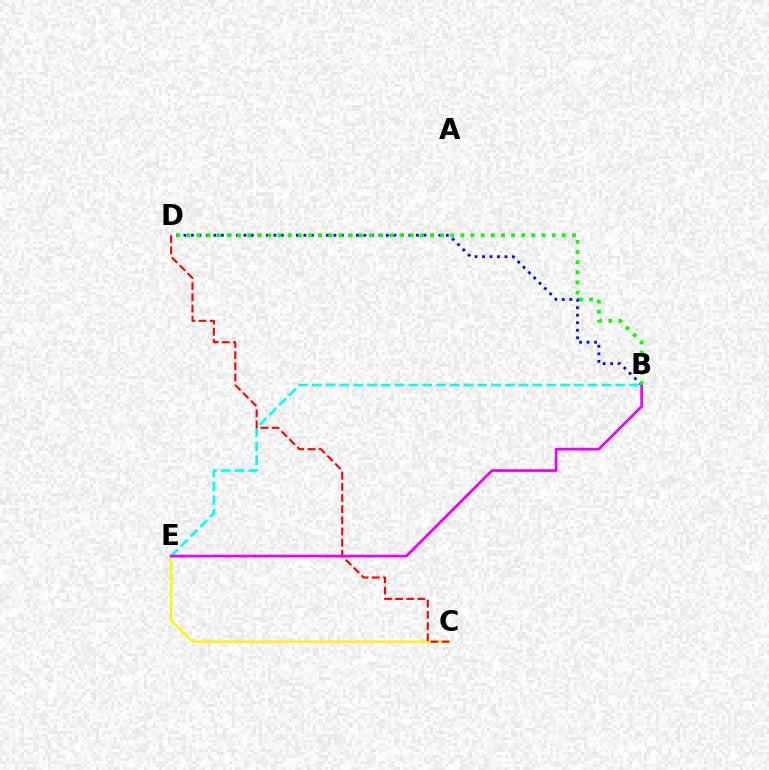{('B', 'D'): [{'color': '#0010ff', 'line_style': 'dotted', 'thickness': 2.04}, {'color': '#08ff00', 'line_style': 'dotted', 'thickness': 2.76}], ('B', 'E'): [{'color': '#00fff6', 'line_style': 'dashed', 'thickness': 1.87}, {'color': '#ee00ff', 'line_style': 'solid', 'thickness': 1.95}], ('C', 'E'): [{'color': '#fcf500', 'line_style': 'solid', 'thickness': 1.72}], ('C', 'D'): [{'color': '#ff0000', 'line_style': 'dashed', 'thickness': 1.52}]}